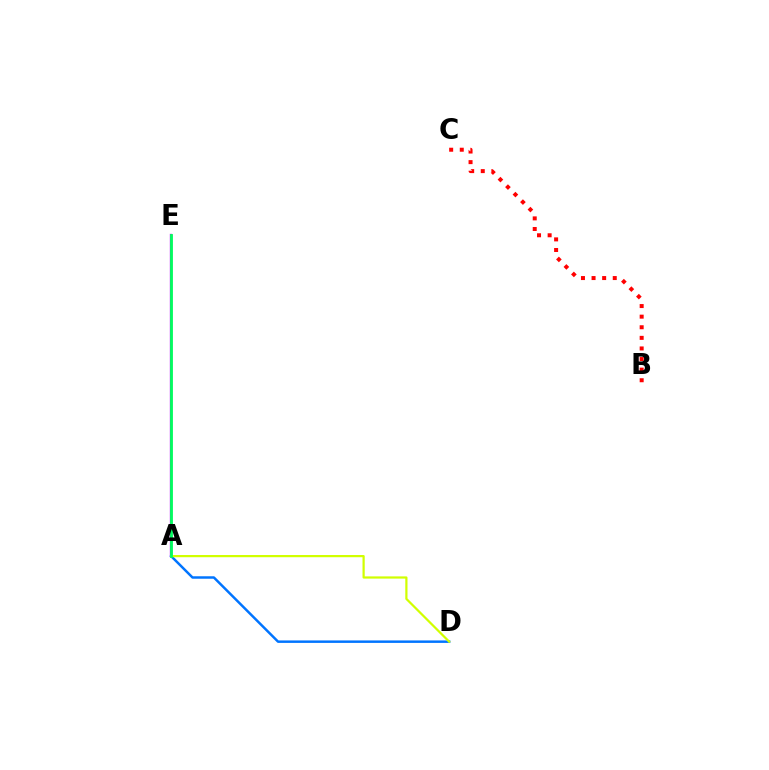{('B', 'C'): [{'color': '#ff0000', 'line_style': 'dotted', 'thickness': 2.88}], ('A', 'D'): [{'color': '#0074ff', 'line_style': 'solid', 'thickness': 1.78}, {'color': '#d1ff00', 'line_style': 'solid', 'thickness': 1.6}], ('A', 'E'): [{'color': '#b900ff', 'line_style': 'solid', 'thickness': 1.68}, {'color': '#00ff5c', 'line_style': 'solid', 'thickness': 2.02}]}